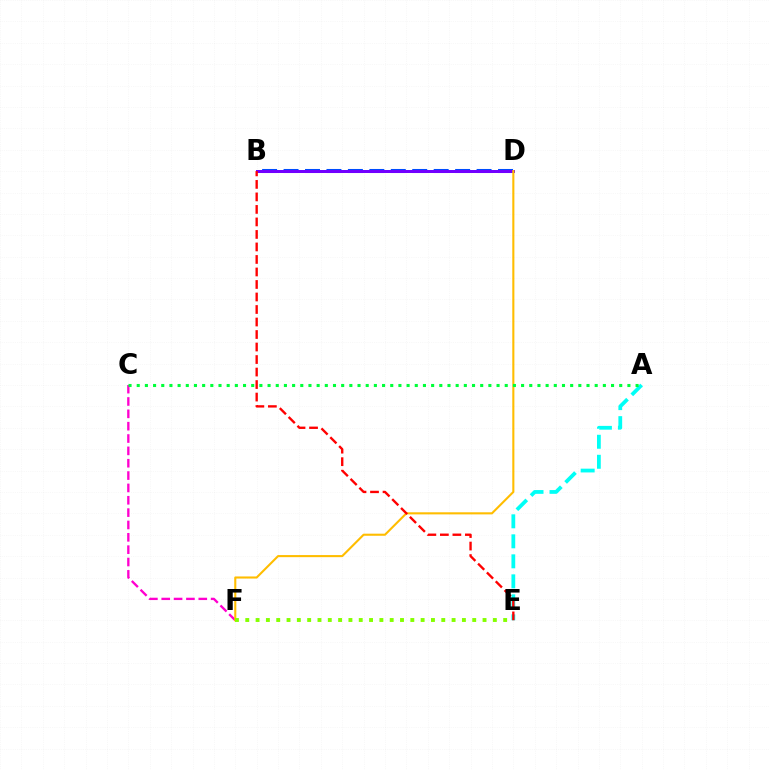{('B', 'D'): [{'color': '#004bff', 'line_style': 'dashed', 'thickness': 2.91}, {'color': '#7200ff', 'line_style': 'solid', 'thickness': 2.16}], ('A', 'E'): [{'color': '#00fff6', 'line_style': 'dashed', 'thickness': 2.72}], ('C', 'F'): [{'color': '#ff00cf', 'line_style': 'dashed', 'thickness': 1.68}], ('D', 'F'): [{'color': '#ffbd00', 'line_style': 'solid', 'thickness': 1.51}], ('B', 'E'): [{'color': '#ff0000', 'line_style': 'dashed', 'thickness': 1.7}], ('E', 'F'): [{'color': '#84ff00', 'line_style': 'dotted', 'thickness': 2.8}], ('A', 'C'): [{'color': '#00ff39', 'line_style': 'dotted', 'thickness': 2.22}]}